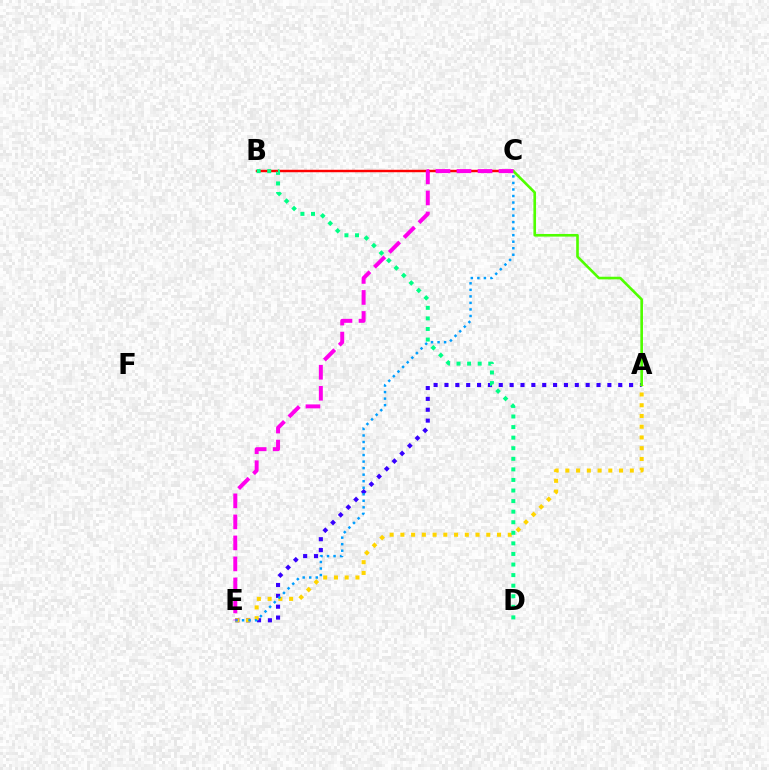{('B', 'C'): [{'color': '#ff0000', 'line_style': 'solid', 'thickness': 1.76}], ('A', 'E'): [{'color': '#3700ff', 'line_style': 'dotted', 'thickness': 2.95}, {'color': '#ffd500', 'line_style': 'dotted', 'thickness': 2.92}], ('C', 'E'): [{'color': '#009eff', 'line_style': 'dotted', 'thickness': 1.77}, {'color': '#ff00ed', 'line_style': 'dashed', 'thickness': 2.85}], ('A', 'C'): [{'color': '#4fff00', 'line_style': 'solid', 'thickness': 1.89}], ('B', 'D'): [{'color': '#00ff86', 'line_style': 'dotted', 'thickness': 2.87}]}